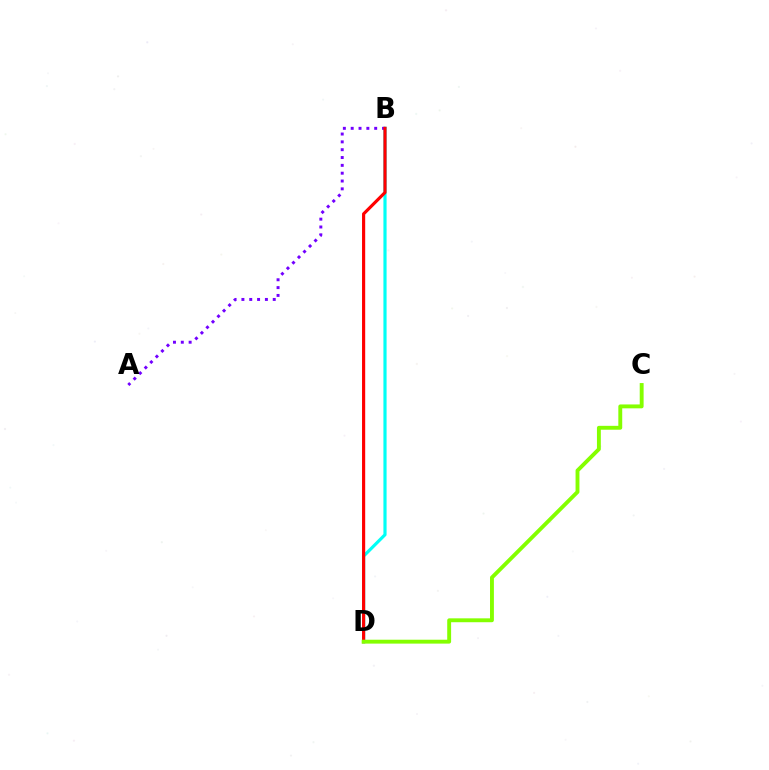{('B', 'D'): [{'color': '#00fff6', 'line_style': 'solid', 'thickness': 2.28}, {'color': '#ff0000', 'line_style': 'solid', 'thickness': 2.27}], ('A', 'B'): [{'color': '#7200ff', 'line_style': 'dotted', 'thickness': 2.13}], ('C', 'D'): [{'color': '#84ff00', 'line_style': 'solid', 'thickness': 2.8}]}